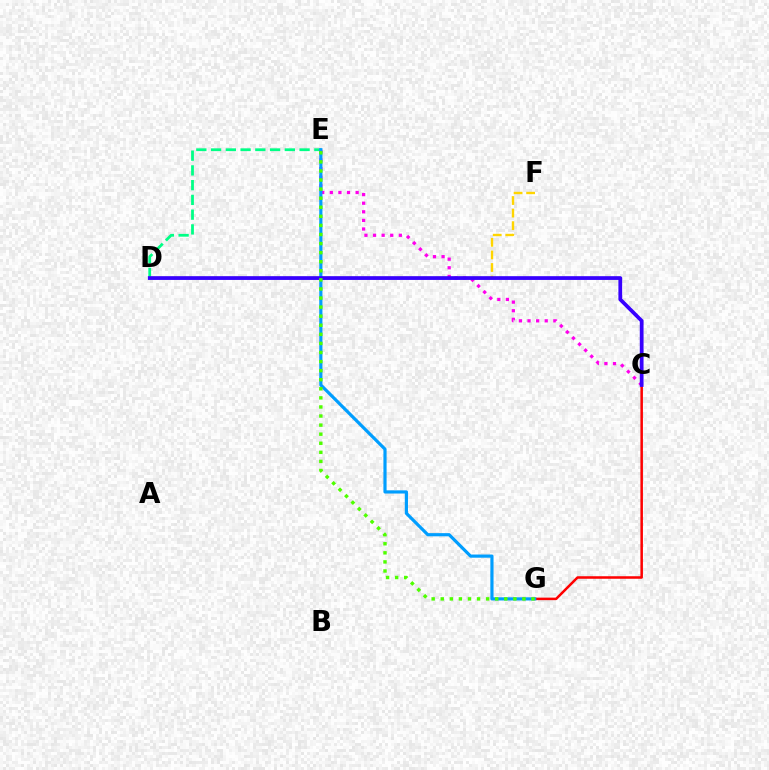{('D', 'E'): [{'color': '#00ff86', 'line_style': 'dashed', 'thickness': 2.0}], ('D', 'F'): [{'color': '#ffd500', 'line_style': 'dashed', 'thickness': 1.71}], ('C', 'G'): [{'color': '#ff0000', 'line_style': 'solid', 'thickness': 1.82}], ('C', 'E'): [{'color': '#ff00ed', 'line_style': 'dotted', 'thickness': 2.34}], ('E', 'G'): [{'color': '#009eff', 'line_style': 'solid', 'thickness': 2.29}, {'color': '#4fff00', 'line_style': 'dotted', 'thickness': 2.47}], ('C', 'D'): [{'color': '#3700ff', 'line_style': 'solid', 'thickness': 2.71}]}